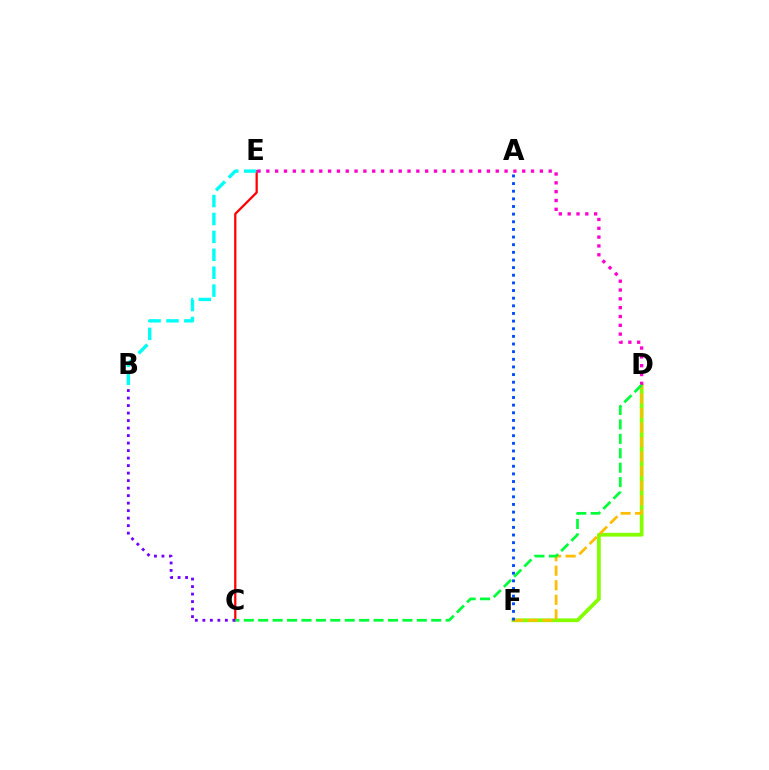{('C', 'E'): [{'color': '#ff0000', 'line_style': 'solid', 'thickness': 1.63}], ('B', 'C'): [{'color': '#7200ff', 'line_style': 'dotted', 'thickness': 2.04}], ('D', 'F'): [{'color': '#84ff00', 'line_style': 'solid', 'thickness': 2.71}, {'color': '#ffbd00', 'line_style': 'dashed', 'thickness': 1.98}], ('D', 'E'): [{'color': '#ff00cf', 'line_style': 'dotted', 'thickness': 2.4}], ('B', 'E'): [{'color': '#00fff6', 'line_style': 'dashed', 'thickness': 2.43}], ('A', 'F'): [{'color': '#004bff', 'line_style': 'dotted', 'thickness': 2.08}], ('C', 'D'): [{'color': '#00ff39', 'line_style': 'dashed', 'thickness': 1.96}]}